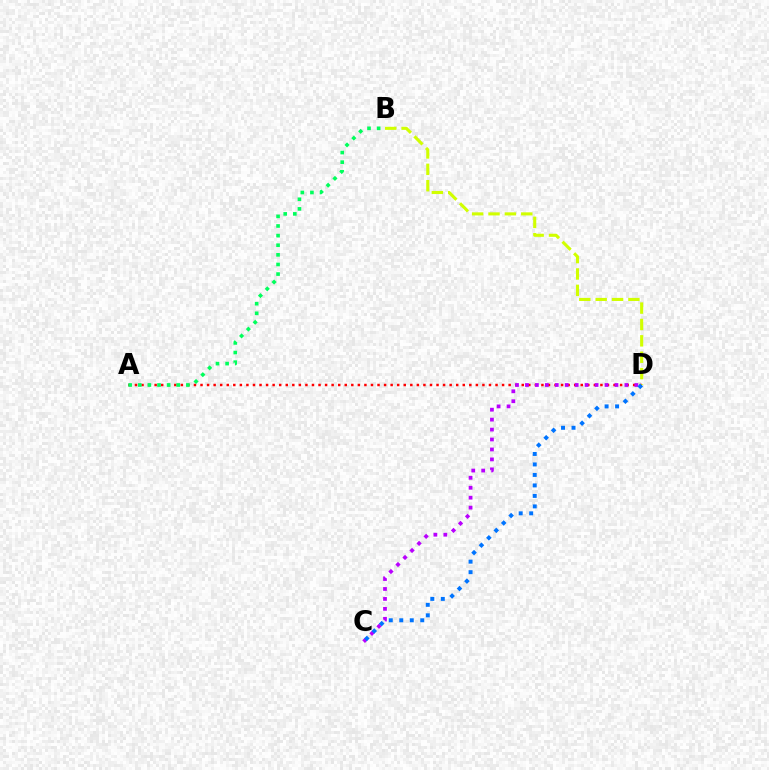{('A', 'D'): [{'color': '#ff0000', 'line_style': 'dotted', 'thickness': 1.78}], ('B', 'D'): [{'color': '#d1ff00', 'line_style': 'dashed', 'thickness': 2.23}], ('C', 'D'): [{'color': '#b900ff', 'line_style': 'dotted', 'thickness': 2.7}, {'color': '#0074ff', 'line_style': 'dotted', 'thickness': 2.85}], ('A', 'B'): [{'color': '#00ff5c', 'line_style': 'dotted', 'thickness': 2.61}]}